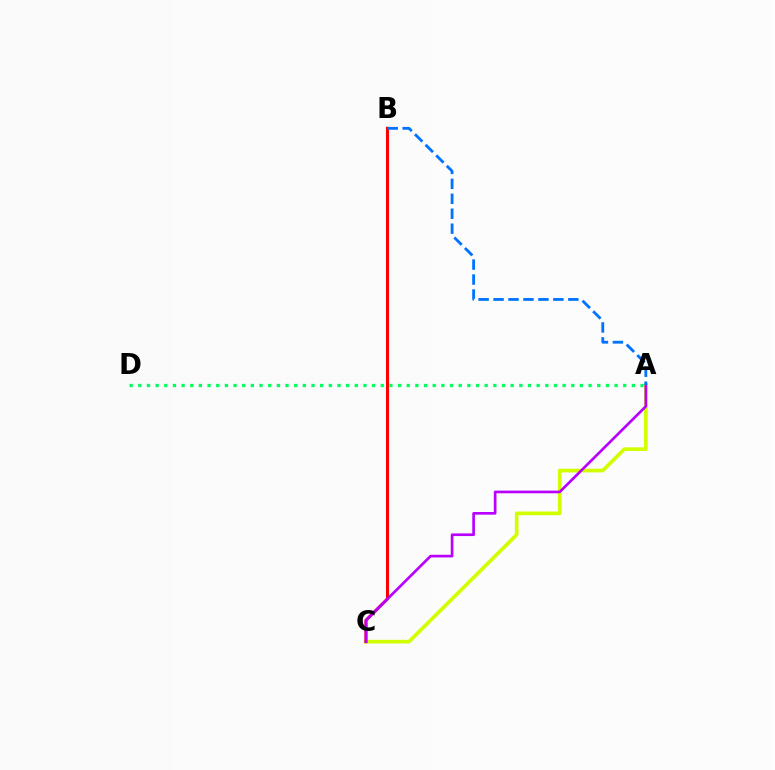{('A', 'C'): [{'color': '#d1ff00', 'line_style': 'solid', 'thickness': 2.64}, {'color': '#b900ff', 'line_style': 'solid', 'thickness': 1.92}], ('A', 'D'): [{'color': '#00ff5c', 'line_style': 'dotted', 'thickness': 2.35}], ('B', 'C'): [{'color': '#ff0000', 'line_style': 'solid', 'thickness': 2.2}], ('A', 'B'): [{'color': '#0074ff', 'line_style': 'dashed', 'thickness': 2.03}]}